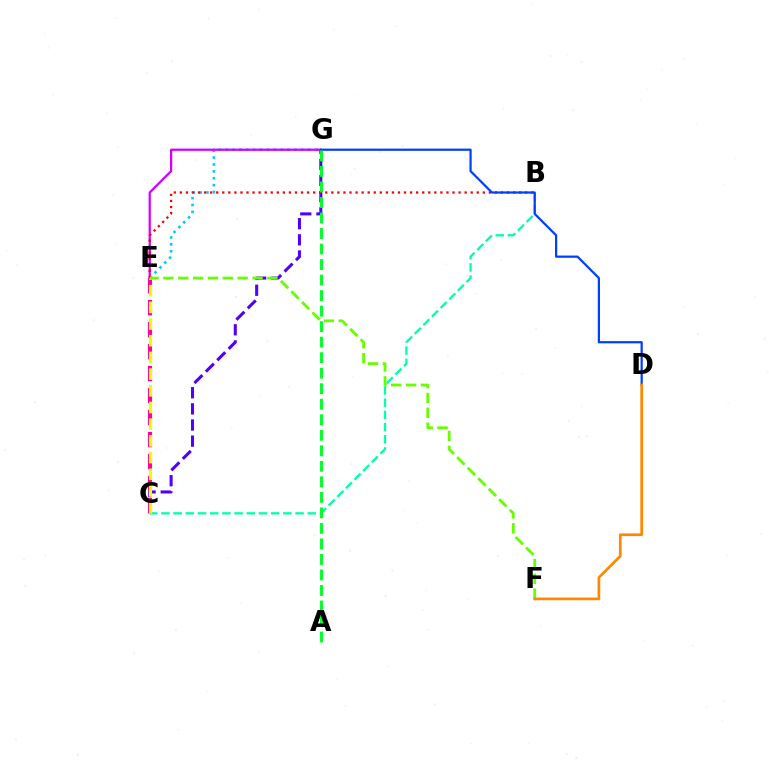{('E', 'G'): [{'color': '#00c7ff', 'line_style': 'dotted', 'thickness': 1.87}, {'color': '#d600ff', 'line_style': 'solid', 'thickness': 1.63}], ('C', 'G'): [{'color': '#4f00ff', 'line_style': 'dashed', 'thickness': 2.19}], ('B', 'C'): [{'color': '#00ffaf', 'line_style': 'dashed', 'thickness': 1.66}], ('C', 'E'): [{'color': '#ff00a0', 'line_style': 'dashed', 'thickness': 2.99}, {'color': '#eeff00', 'line_style': 'dashed', 'thickness': 2.27}], ('B', 'E'): [{'color': '#ff0000', 'line_style': 'dotted', 'thickness': 1.65}], ('D', 'G'): [{'color': '#003fff', 'line_style': 'solid', 'thickness': 1.6}], ('E', 'F'): [{'color': '#66ff00', 'line_style': 'dashed', 'thickness': 2.02}], ('D', 'F'): [{'color': '#ff8800', 'line_style': 'solid', 'thickness': 1.95}], ('A', 'G'): [{'color': '#00ff27', 'line_style': 'dashed', 'thickness': 2.11}]}